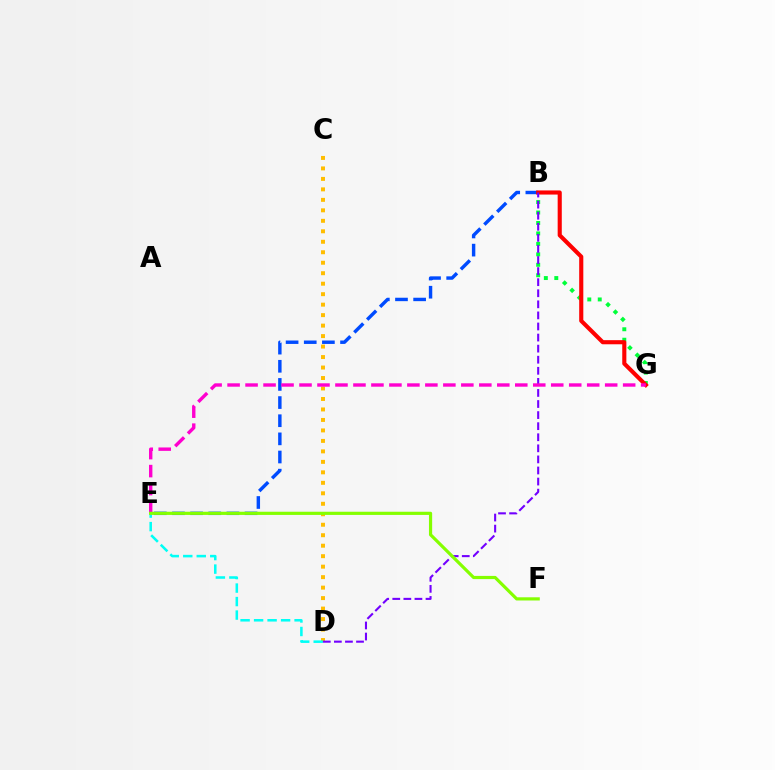{('B', 'G'): [{'color': '#00ff39', 'line_style': 'dotted', 'thickness': 2.84}, {'color': '#ff0000', 'line_style': 'solid', 'thickness': 2.96}], ('C', 'D'): [{'color': '#ffbd00', 'line_style': 'dotted', 'thickness': 2.85}], ('B', 'E'): [{'color': '#004bff', 'line_style': 'dashed', 'thickness': 2.47}], ('D', 'E'): [{'color': '#00fff6', 'line_style': 'dashed', 'thickness': 1.83}], ('B', 'D'): [{'color': '#7200ff', 'line_style': 'dashed', 'thickness': 1.5}], ('E', 'G'): [{'color': '#ff00cf', 'line_style': 'dashed', 'thickness': 2.44}], ('E', 'F'): [{'color': '#84ff00', 'line_style': 'solid', 'thickness': 2.29}]}